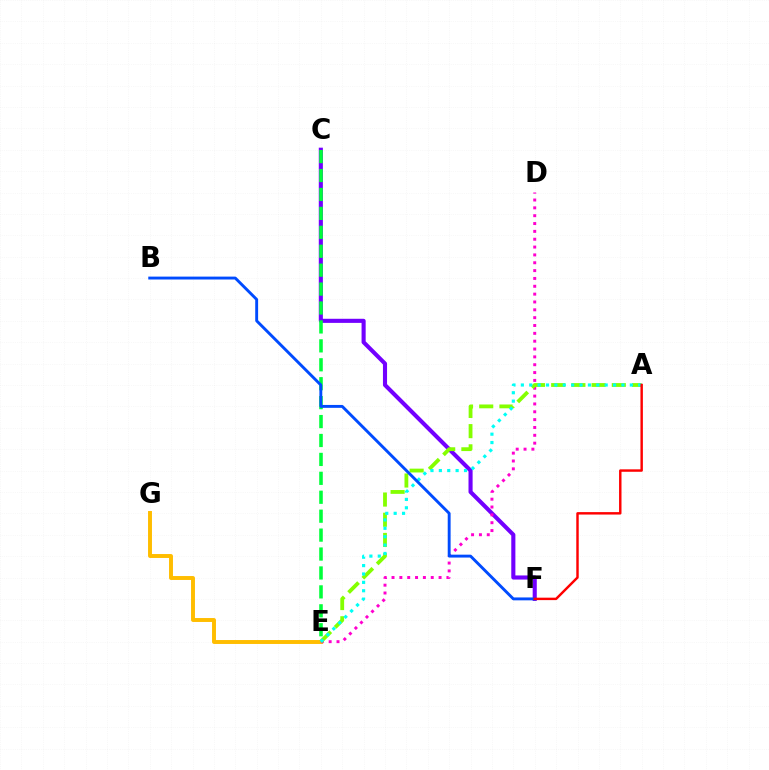{('E', 'G'): [{'color': '#ffbd00', 'line_style': 'solid', 'thickness': 2.83}], ('C', 'F'): [{'color': '#7200ff', 'line_style': 'solid', 'thickness': 2.95}], ('D', 'E'): [{'color': '#ff00cf', 'line_style': 'dotted', 'thickness': 2.13}], ('C', 'E'): [{'color': '#00ff39', 'line_style': 'dashed', 'thickness': 2.57}], ('A', 'E'): [{'color': '#84ff00', 'line_style': 'dashed', 'thickness': 2.74}, {'color': '#00fff6', 'line_style': 'dotted', 'thickness': 2.28}], ('B', 'F'): [{'color': '#004bff', 'line_style': 'solid', 'thickness': 2.08}], ('A', 'F'): [{'color': '#ff0000', 'line_style': 'solid', 'thickness': 1.76}]}